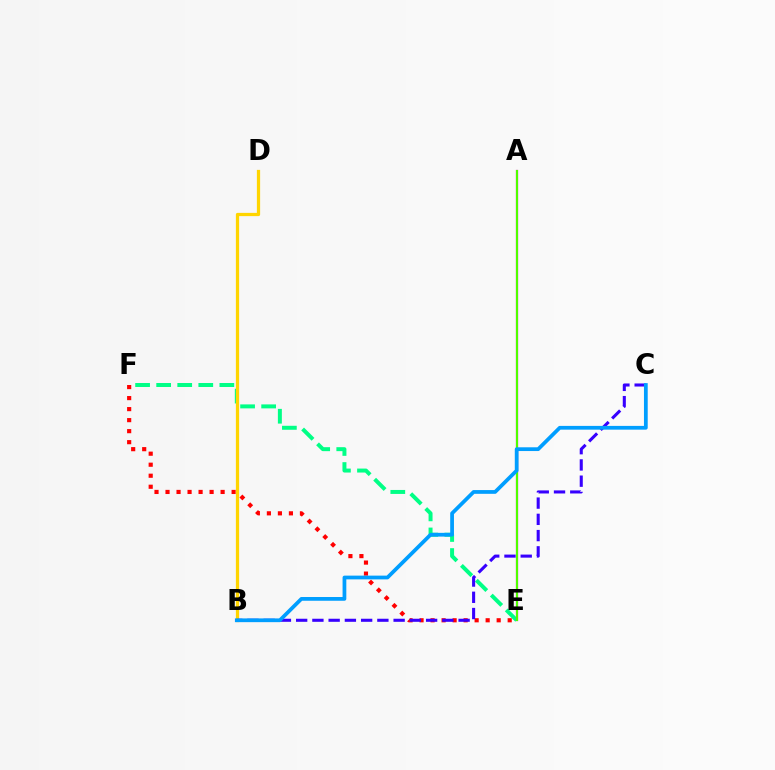{('E', 'F'): [{'color': '#00ff86', 'line_style': 'dashed', 'thickness': 2.86}, {'color': '#ff0000', 'line_style': 'dotted', 'thickness': 2.99}], ('A', 'E'): [{'color': '#ff00ed', 'line_style': 'solid', 'thickness': 1.6}, {'color': '#4fff00', 'line_style': 'solid', 'thickness': 1.53}], ('B', 'D'): [{'color': '#ffd500', 'line_style': 'solid', 'thickness': 2.34}], ('B', 'C'): [{'color': '#3700ff', 'line_style': 'dashed', 'thickness': 2.21}, {'color': '#009eff', 'line_style': 'solid', 'thickness': 2.7}]}